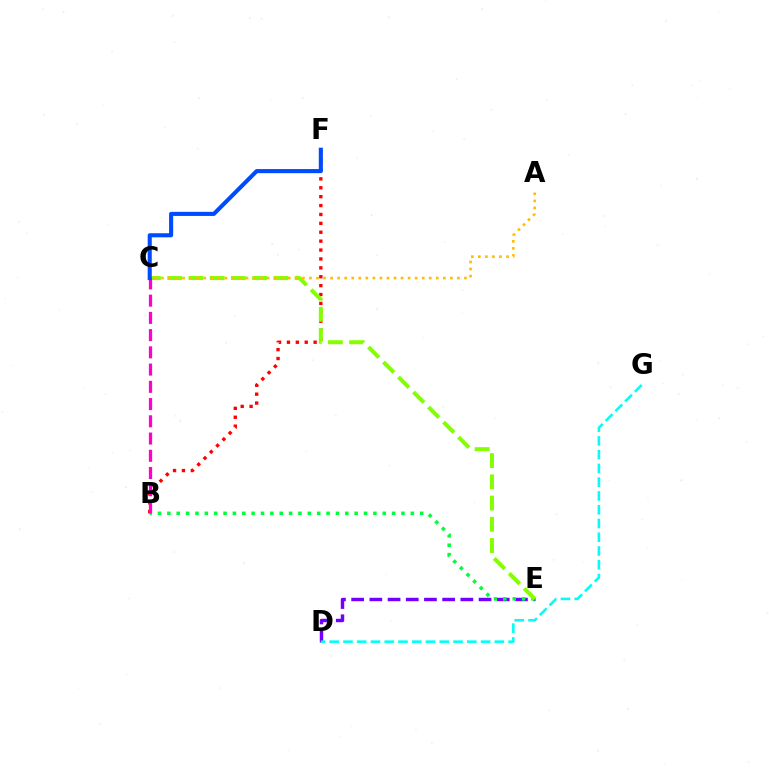{('B', 'F'): [{'color': '#ff0000', 'line_style': 'dotted', 'thickness': 2.42}], ('D', 'E'): [{'color': '#7200ff', 'line_style': 'dashed', 'thickness': 2.47}], ('B', 'E'): [{'color': '#00ff39', 'line_style': 'dotted', 'thickness': 2.54}], ('D', 'G'): [{'color': '#00fff6', 'line_style': 'dashed', 'thickness': 1.87}], ('C', 'E'): [{'color': '#84ff00', 'line_style': 'dashed', 'thickness': 2.88}], ('A', 'C'): [{'color': '#ffbd00', 'line_style': 'dotted', 'thickness': 1.91}], ('B', 'C'): [{'color': '#ff00cf', 'line_style': 'dashed', 'thickness': 2.34}], ('C', 'F'): [{'color': '#004bff', 'line_style': 'solid', 'thickness': 2.95}]}